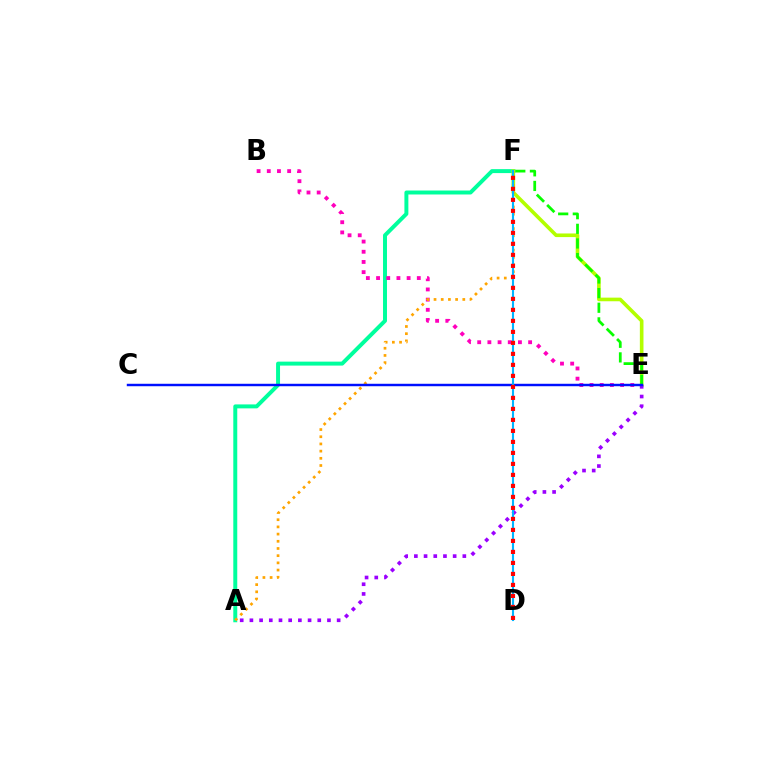{('A', 'F'): [{'color': '#00ff9d', 'line_style': 'solid', 'thickness': 2.85}, {'color': '#ffa500', 'line_style': 'dotted', 'thickness': 1.95}], ('B', 'E'): [{'color': '#ff00bd', 'line_style': 'dotted', 'thickness': 2.77}], ('E', 'F'): [{'color': '#b3ff00', 'line_style': 'solid', 'thickness': 2.61}, {'color': '#08ff00', 'line_style': 'dashed', 'thickness': 1.99}], ('A', 'E'): [{'color': '#9b00ff', 'line_style': 'dotted', 'thickness': 2.63}], ('C', 'E'): [{'color': '#0010ff', 'line_style': 'solid', 'thickness': 1.76}], ('D', 'F'): [{'color': '#00b5ff', 'line_style': 'solid', 'thickness': 1.53}, {'color': '#ff0000', 'line_style': 'dotted', 'thickness': 2.99}]}